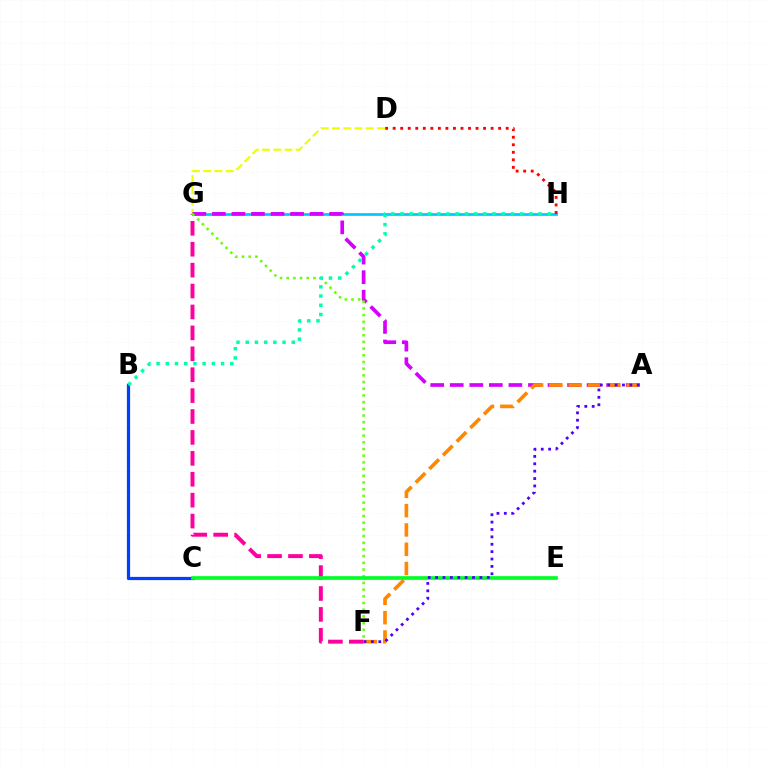{('F', 'G'): [{'color': '#ff00a0', 'line_style': 'dashed', 'thickness': 2.84}, {'color': '#66ff00', 'line_style': 'dotted', 'thickness': 1.82}], ('G', 'H'): [{'color': '#00c7ff', 'line_style': 'solid', 'thickness': 1.95}], ('D', 'G'): [{'color': '#eeff00', 'line_style': 'dashed', 'thickness': 1.53}], ('A', 'G'): [{'color': '#d600ff', 'line_style': 'dashed', 'thickness': 2.66}], ('B', 'C'): [{'color': '#003fff', 'line_style': 'solid', 'thickness': 2.32}], ('B', 'H'): [{'color': '#00ffaf', 'line_style': 'dotted', 'thickness': 2.5}], ('C', 'E'): [{'color': '#00ff27', 'line_style': 'solid', 'thickness': 2.64}], ('D', 'H'): [{'color': '#ff0000', 'line_style': 'dotted', 'thickness': 2.05}], ('A', 'F'): [{'color': '#ff8800', 'line_style': 'dashed', 'thickness': 2.62}, {'color': '#4f00ff', 'line_style': 'dotted', 'thickness': 2.01}]}